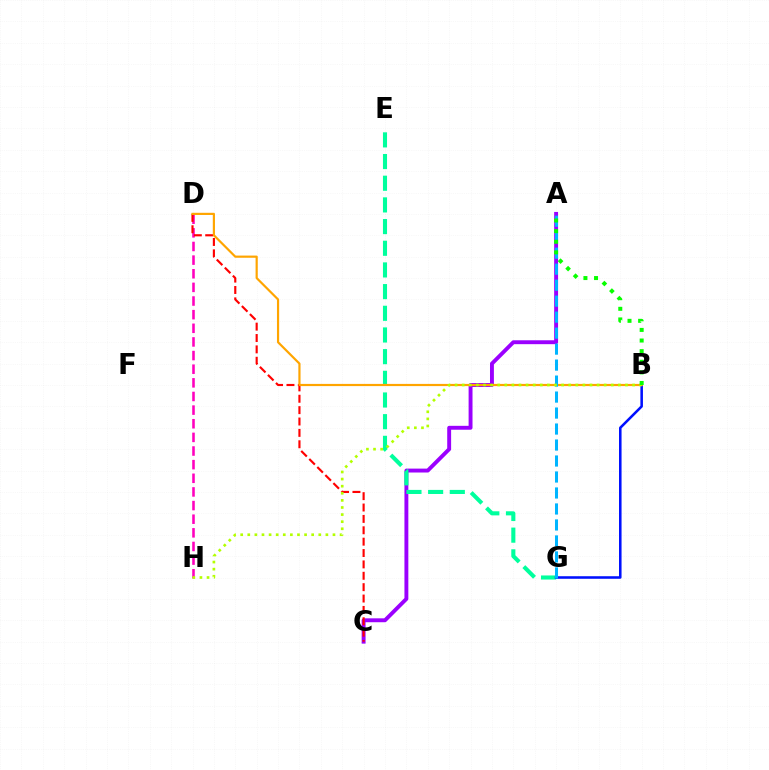{('A', 'C'): [{'color': '#9b00ff', 'line_style': 'solid', 'thickness': 2.81}], ('D', 'H'): [{'color': '#ff00bd', 'line_style': 'dashed', 'thickness': 1.85}], ('E', 'G'): [{'color': '#00ff9d', 'line_style': 'dashed', 'thickness': 2.94}], ('C', 'D'): [{'color': '#ff0000', 'line_style': 'dashed', 'thickness': 1.55}], ('B', 'G'): [{'color': '#0010ff', 'line_style': 'solid', 'thickness': 1.84}], ('B', 'D'): [{'color': '#ffa500', 'line_style': 'solid', 'thickness': 1.57}], ('A', 'G'): [{'color': '#00b5ff', 'line_style': 'dashed', 'thickness': 2.17}], ('B', 'H'): [{'color': '#b3ff00', 'line_style': 'dotted', 'thickness': 1.93}], ('A', 'B'): [{'color': '#08ff00', 'line_style': 'dotted', 'thickness': 2.88}]}